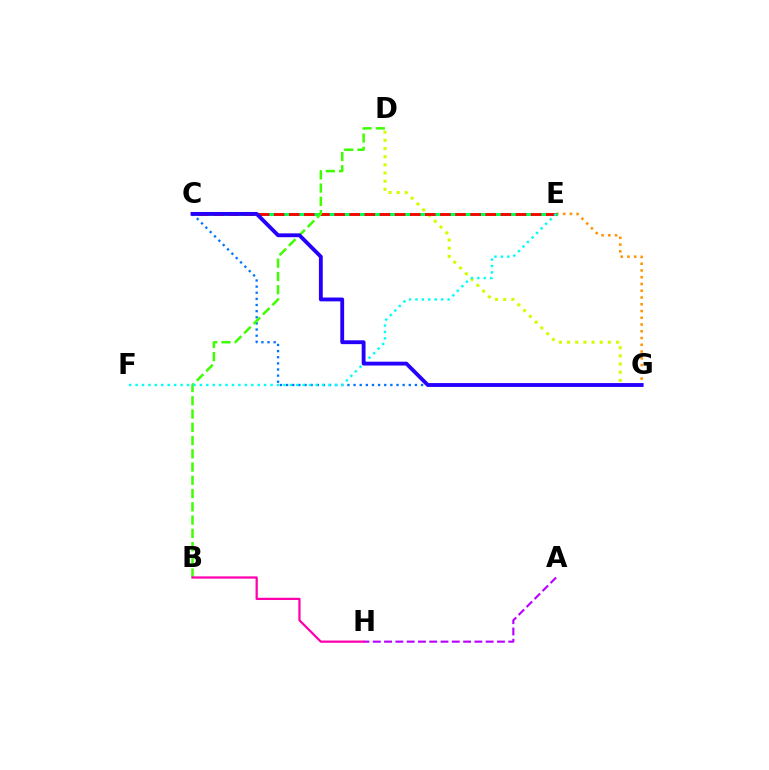{('D', 'G'): [{'color': '#d1ff00', 'line_style': 'dotted', 'thickness': 2.22}], ('E', 'G'): [{'color': '#ff9400', 'line_style': 'dotted', 'thickness': 1.84}], ('C', 'E'): [{'color': '#00ff5c', 'line_style': 'solid', 'thickness': 2.19}, {'color': '#ff0000', 'line_style': 'dashed', 'thickness': 2.05}], ('A', 'H'): [{'color': '#b900ff', 'line_style': 'dashed', 'thickness': 1.53}], ('C', 'G'): [{'color': '#0074ff', 'line_style': 'dotted', 'thickness': 1.67}, {'color': '#2500ff', 'line_style': 'solid', 'thickness': 2.77}], ('B', 'D'): [{'color': '#3dff00', 'line_style': 'dashed', 'thickness': 1.8}], ('E', 'F'): [{'color': '#00fff6', 'line_style': 'dotted', 'thickness': 1.75}], ('B', 'H'): [{'color': '#ff00ac', 'line_style': 'solid', 'thickness': 1.61}]}